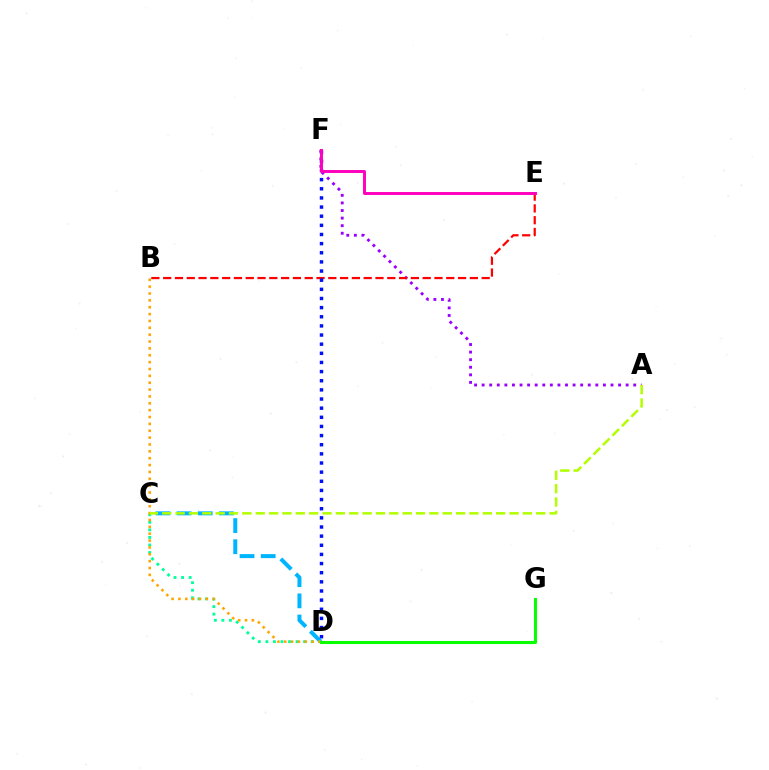{('C', 'D'): [{'color': '#00b5ff', 'line_style': 'dashed', 'thickness': 2.87}, {'color': '#00ff9d', 'line_style': 'dotted', 'thickness': 2.05}], ('A', 'F'): [{'color': '#9b00ff', 'line_style': 'dotted', 'thickness': 2.06}], ('B', 'E'): [{'color': '#ff0000', 'line_style': 'dashed', 'thickness': 1.6}], ('D', 'F'): [{'color': '#0010ff', 'line_style': 'dotted', 'thickness': 2.48}], ('B', 'D'): [{'color': '#ffa500', 'line_style': 'dotted', 'thickness': 1.86}], ('D', 'G'): [{'color': '#08ff00', 'line_style': 'solid', 'thickness': 2.2}], ('A', 'C'): [{'color': '#b3ff00', 'line_style': 'dashed', 'thickness': 1.81}], ('E', 'F'): [{'color': '#ff00bd', 'line_style': 'solid', 'thickness': 2.11}]}